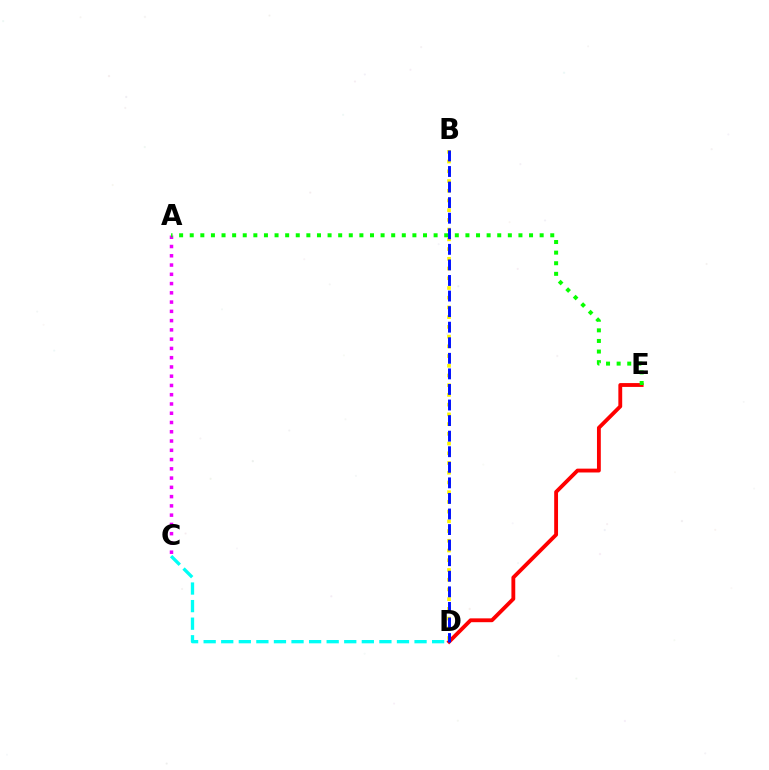{('A', 'C'): [{'color': '#ee00ff', 'line_style': 'dotted', 'thickness': 2.52}], ('D', 'E'): [{'color': '#ff0000', 'line_style': 'solid', 'thickness': 2.76}], ('A', 'E'): [{'color': '#08ff00', 'line_style': 'dotted', 'thickness': 2.88}], ('B', 'D'): [{'color': '#fcf500', 'line_style': 'dotted', 'thickness': 2.64}, {'color': '#0010ff', 'line_style': 'dashed', 'thickness': 2.11}], ('C', 'D'): [{'color': '#00fff6', 'line_style': 'dashed', 'thickness': 2.39}]}